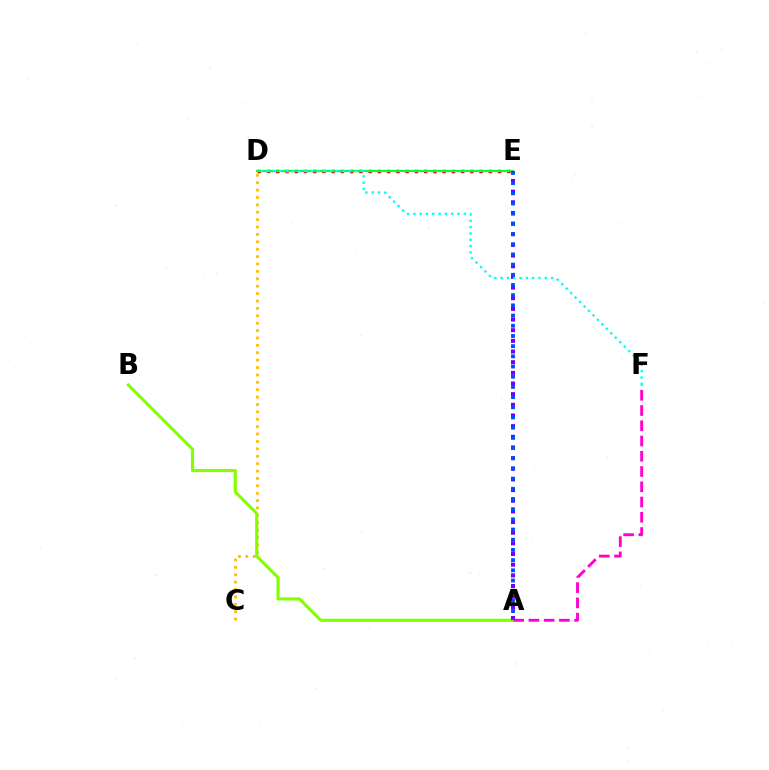{('C', 'D'): [{'color': '#ffbd00', 'line_style': 'dotted', 'thickness': 2.01}], ('A', 'B'): [{'color': '#84ff00', 'line_style': 'solid', 'thickness': 2.25}], ('A', 'E'): [{'color': '#7200ff', 'line_style': 'dotted', 'thickness': 2.9}, {'color': '#004bff', 'line_style': 'dotted', 'thickness': 2.77}], ('D', 'E'): [{'color': '#ff0000', 'line_style': 'dotted', 'thickness': 2.51}, {'color': '#00ff39', 'line_style': 'solid', 'thickness': 1.58}], ('A', 'F'): [{'color': '#ff00cf', 'line_style': 'dashed', 'thickness': 2.07}], ('D', 'F'): [{'color': '#00fff6', 'line_style': 'dotted', 'thickness': 1.72}]}